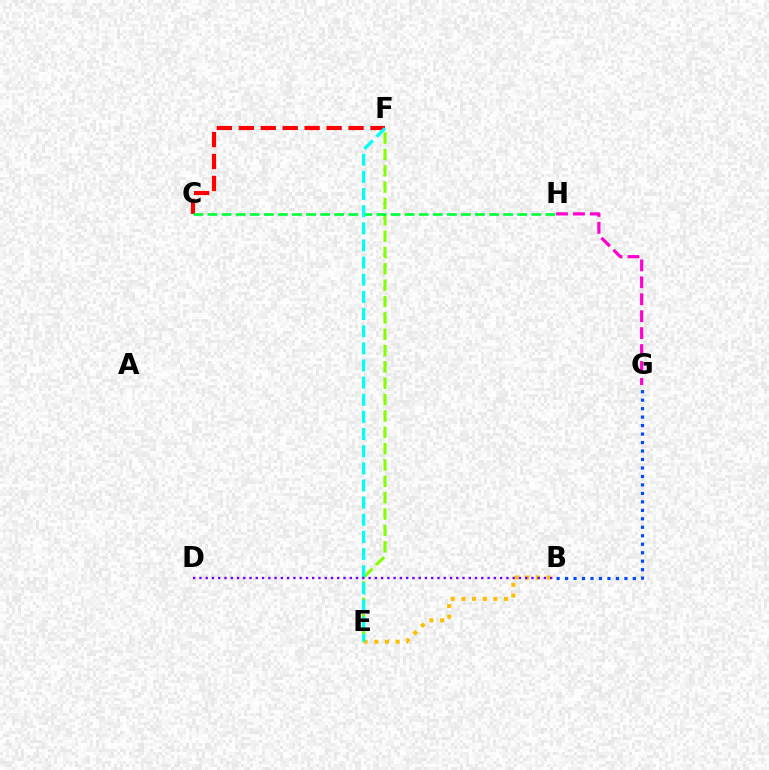{('E', 'F'): [{'color': '#84ff00', 'line_style': 'dashed', 'thickness': 2.22}, {'color': '#00fff6', 'line_style': 'dashed', 'thickness': 2.33}], ('C', 'F'): [{'color': '#ff0000', 'line_style': 'dashed', 'thickness': 2.98}], ('B', 'E'): [{'color': '#ffbd00', 'line_style': 'dotted', 'thickness': 2.9}], ('C', 'H'): [{'color': '#00ff39', 'line_style': 'dashed', 'thickness': 1.91}], ('B', 'G'): [{'color': '#004bff', 'line_style': 'dotted', 'thickness': 2.3}], ('G', 'H'): [{'color': '#ff00cf', 'line_style': 'dashed', 'thickness': 2.3}], ('B', 'D'): [{'color': '#7200ff', 'line_style': 'dotted', 'thickness': 1.7}]}